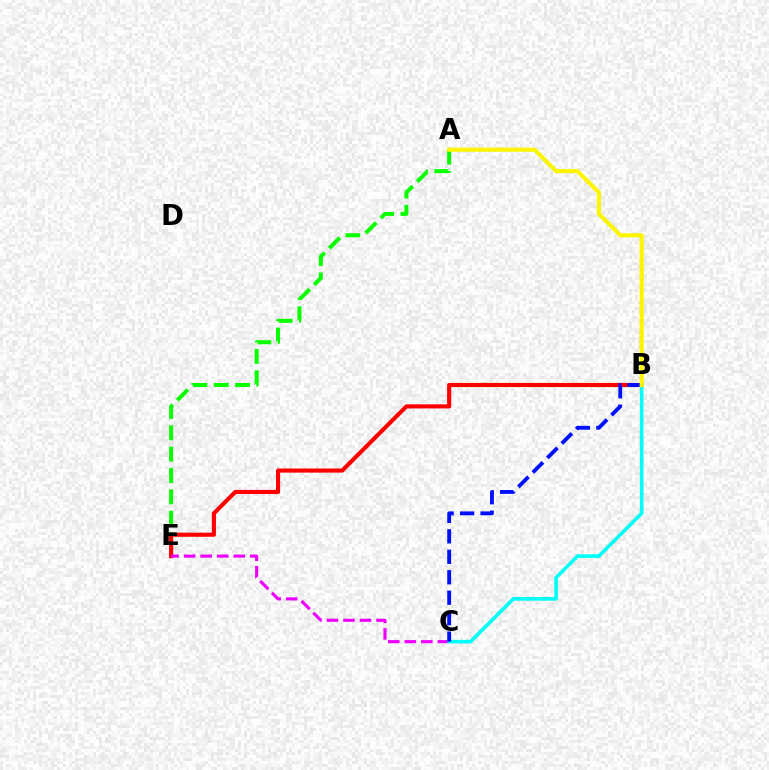{('A', 'E'): [{'color': '#08ff00', 'line_style': 'dashed', 'thickness': 2.9}], ('B', 'E'): [{'color': '#ff0000', 'line_style': 'solid', 'thickness': 2.96}], ('C', 'E'): [{'color': '#ee00ff', 'line_style': 'dashed', 'thickness': 2.25}], ('B', 'C'): [{'color': '#00fff6', 'line_style': 'solid', 'thickness': 2.61}, {'color': '#0010ff', 'line_style': 'dashed', 'thickness': 2.78}], ('A', 'B'): [{'color': '#fcf500', 'line_style': 'solid', 'thickness': 2.97}]}